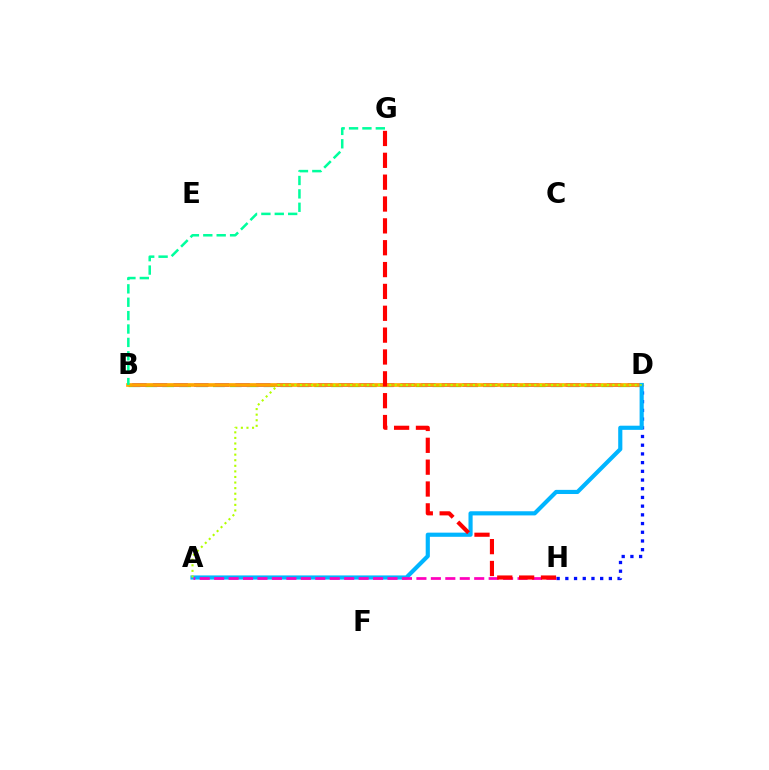{('B', 'D'): [{'color': '#08ff00', 'line_style': 'dashed', 'thickness': 2.29}, {'color': '#9b00ff', 'line_style': 'dashed', 'thickness': 2.8}, {'color': '#ffa500', 'line_style': 'solid', 'thickness': 2.64}], ('D', 'H'): [{'color': '#0010ff', 'line_style': 'dotted', 'thickness': 2.37}], ('A', 'D'): [{'color': '#00b5ff', 'line_style': 'solid', 'thickness': 2.98}, {'color': '#b3ff00', 'line_style': 'dotted', 'thickness': 1.52}], ('A', 'H'): [{'color': '#ff00bd', 'line_style': 'dashed', 'thickness': 1.96}], ('B', 'G'): [{'color': '#00ff9d', 'line_style': 'dashed', 'thickness': 1.82}], ('G', 'H'): [{'color': '#ff0000', 'line_style': 'dashed', 'thickness': 2.97}]}